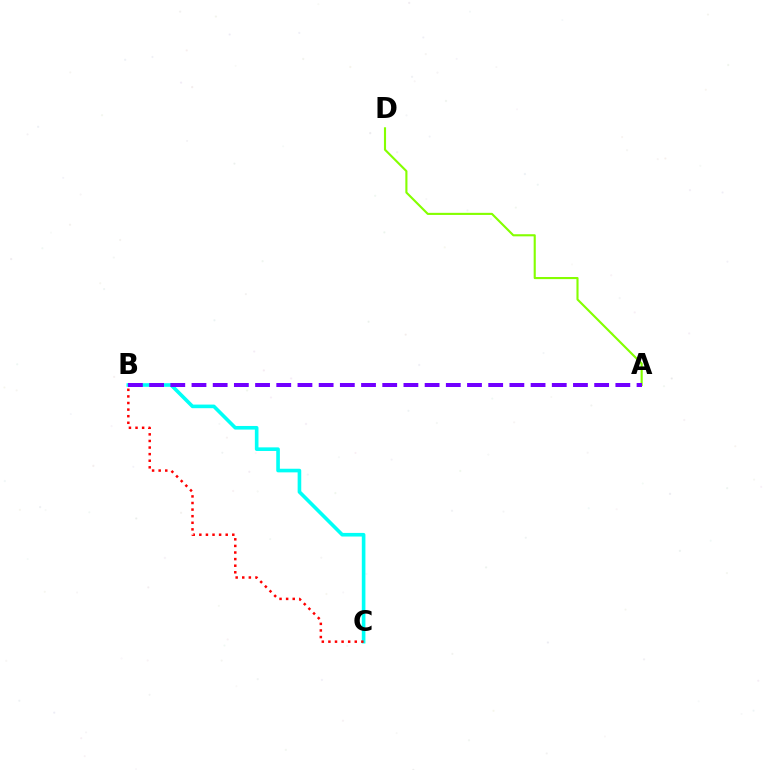{('B', 'C'): [{'color': '#00fff6', 'line_style': 'solid', 'thickness': 2.6}, {'color': '#ff0000', 'line_style': 'dotted', 'thickness': 1.79}], ('A', 'D'): [{'color': '#84ff00', 'line_style': 'solid', 'thickness': 1.52}], ('A', 'B'): [{'color': '#7200ff', 'line_style': 'dashed', 'thickness': 2.88}]}